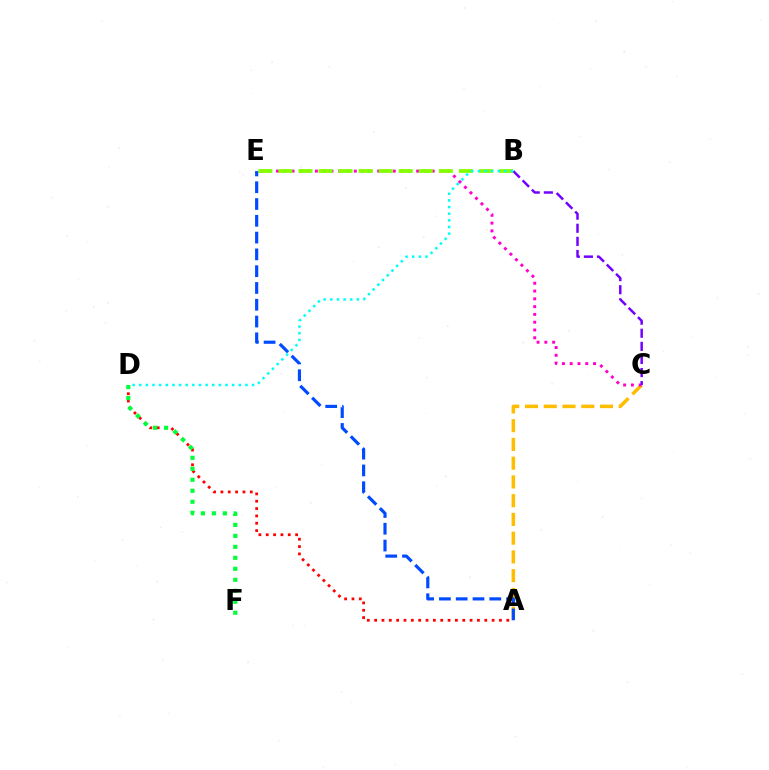{('A', 'C'): [{'color': '#ffbd00', 'line_style': 'dashed', 'thickness': 2.55}], ('A', 'D'): [{'color': '#ff0000', 'line_style': 'dotted', 'thickness': 2.0}], ('C', 'E'): [{'color': '#ff00cf', 'line_style': 'dotted', 'thickness': 2.12}], ('B', 'E'): [{'color': '#84ff00', 'line_style': 'dashed', 'thickness': 2.72}], ('B', 'C'): [{'color': '#7200ff', 'line_style': 'dashed', 'thickness': 1.78}], ('D', 'F'): [{'color': '#00ff39', 'line_style': 'dotted', 'thickness': 2.98}], ('A', 'E'): [{'color': '#004bff', 'line_style': 'dashed', 'thickness': 2.28}], ('B', 'D'): [{'color': '#00fff6', 'line_style': 'dotted', 'thickness': 1.8}]}